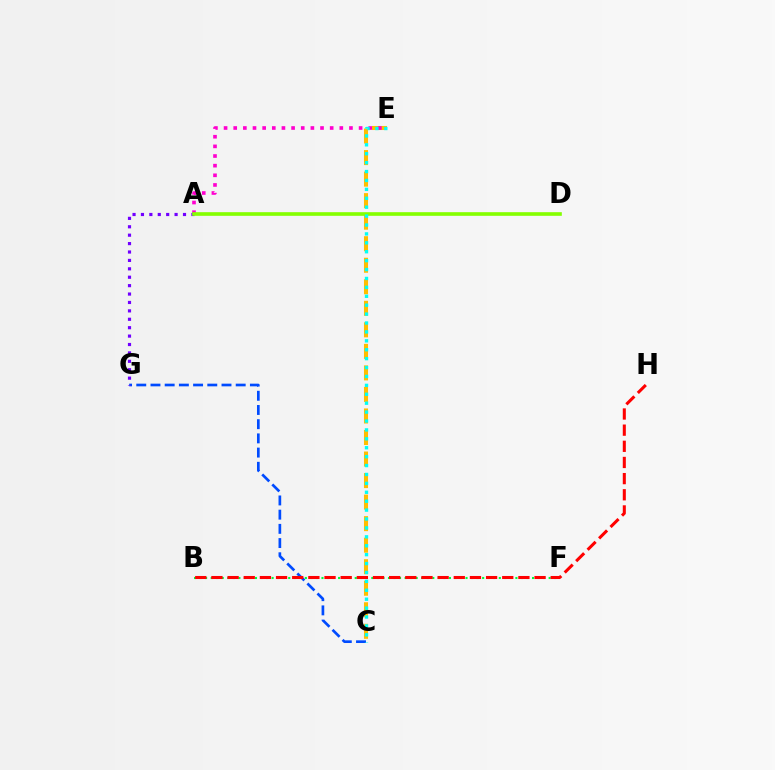{('B', 'F'): [{'color': '#00ff39', 'line_style': 'dotted', 'thickness': 1.51}], ('C', 'E'): [{'color': '#ffbd00', 'line_style': 'dashed', 'thickness': 2.93}, {'color': '#00fff6', 'line_style': 'dotted', 'thickness': 2.42}], ('C', 'G'): [{'color': '#004bff', 'line_style': 'dashed', 'thickness': 1.93}], ('A', 'E'): [{'color': '#ff00cf', 'line_style': 'dotted', 'thickness': 2.62}], ('B', 'H'): [{'color': '#ff0000', 'line_style': 'dashed', 'thickness': 2.19}], ('A', 'G'): [{'color': '#7200ff', 'line_style': 'dotted', 'thickness': 2.28}], ('A', 'D'): [{'color': '#84ff00', 'line_style': 'solid', 'thickness': 2.62}]}